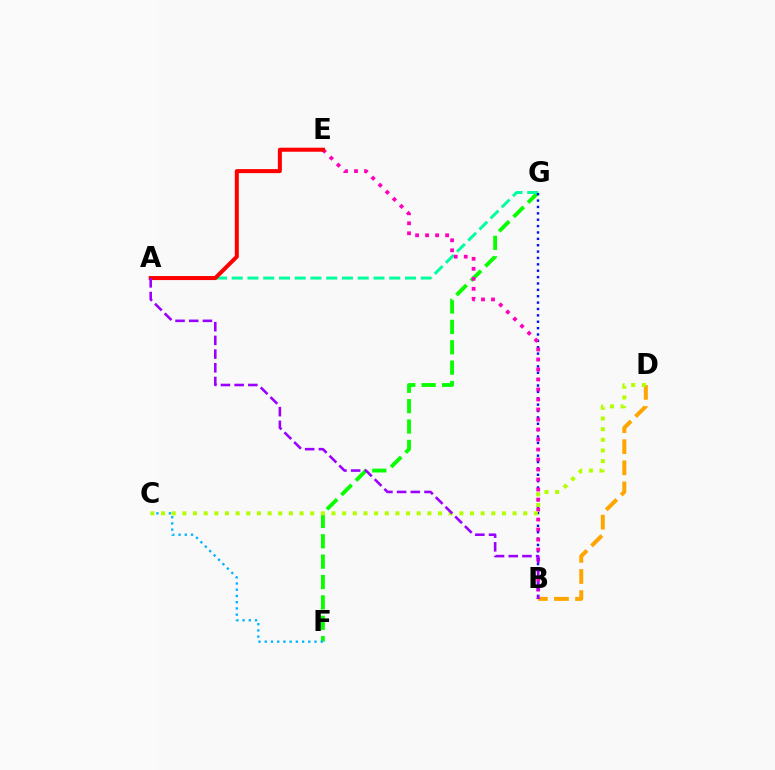{('F', 'G'): [{'color': '#08ff00', 'line_style': 'dashed', 'thickness': 2.77}], ('A', 'G'): [{'color': '#00ff9d', 'line_style': 'dashed', 'thickness': 2.14}], ('B', 'D'): [{'color': '#ffa500', 'line_style': 'dashed', 'thickness': 2.87}], ('B', 'G'): [{'color': '#0010ff', 'line_style': 'dotted', 'thickness': 1.73}], ('B', 'E'): [{'color': '#ff00bd', 'line_style': 'dotted', 'thickness': 2.72}], ('C', 'F'): [{'color': '#00b5ff', 'line_style': 'dotted', 'thickness': 1.69}], ('C', 'D'): [{'color': '#b3ff00', 'line_style': 'dotted', 'thickness': 2.89}], ('A', 'E'): [{'color': '#ff0000', 'line_style': 'solid', 'thickness': 2.9}], ('A', 'B'): [{'color': '#9b00ff', 'line_style': 'dashed', 'thickness': 1.86}]}